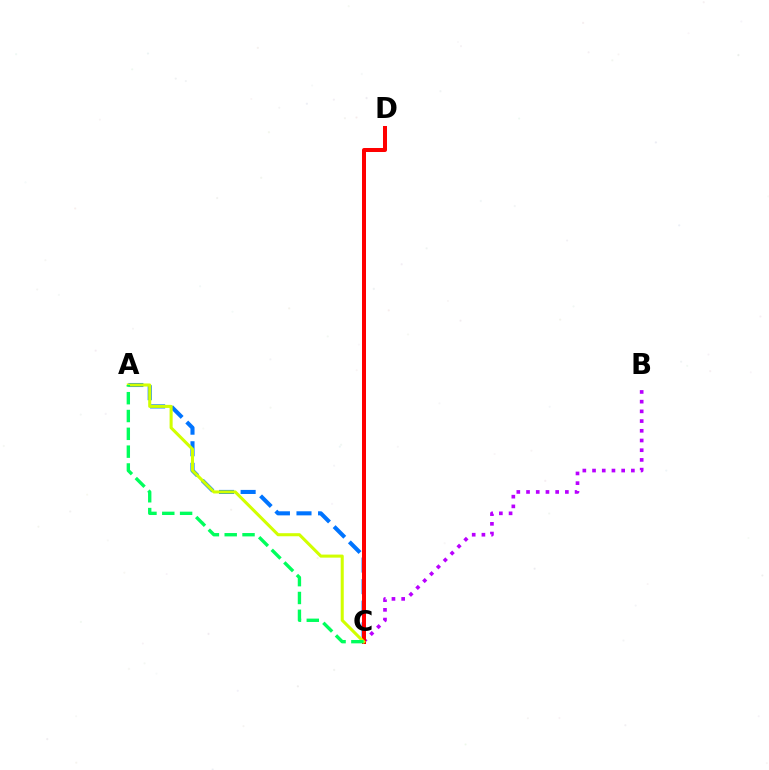{('A', 'C'): [{'color': '#0074ff', 'line_style': 'dashed', 'thickness': 2.93}, {'color': '#d1ff00', 'line_style': 'solid', 'thickness': 2.2}, {'color': '#00ff5c', 'line_style': 'dashed', 'thickness': 2.42}], ('B', 'C'): [{'color': '#b900ff', 'line_style': 'dotted', 'thickness': 2.64}], ('C', 'D'): [{'color': '#ff0000', 'line_style': 'solid', 'thickness': 2.88}]}